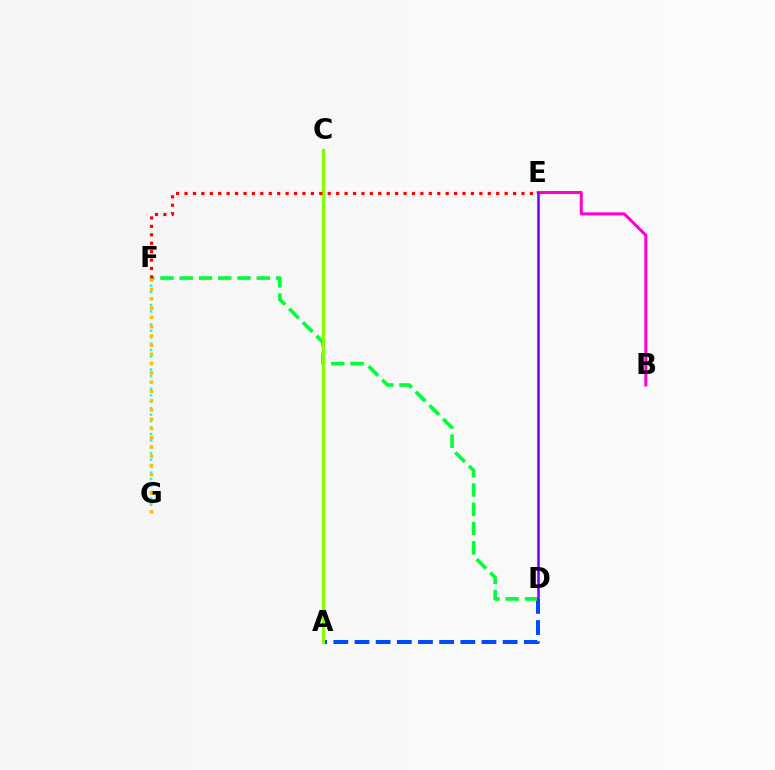{('B', 'E'): [{'color': '#ff00cf', 'line_style': 'solid', 'thickness': 2.18}], ('F', 'G'): [{'color': '#00fff6', 'line_style': 'dotted', 'thickness': 1.75}, {'color': '#ffbd00', 'line_style': 'dotted', 'thickness': 2.52}], ('A', 'D'): [{'color': '#004bff', 'line_style': 'dashed', 'thickness': 2.87}], ('D', 'F'): [{'color': '#00ff39', 'line_style': 'dashed', 'thickness': 2.62}], ('D', 'E'): [{'color': '#7200ff', 'line_style': 'solid', 'thickness': 1.8}], ('A', 'C'): [{'color': '#84ff00', 'line_style': 'solid', 'thickness': 2.29}], ('E', 'F'): [{'color': '#ff0000', 'line_style': 'dotted', 'thickness': 2.29}]}